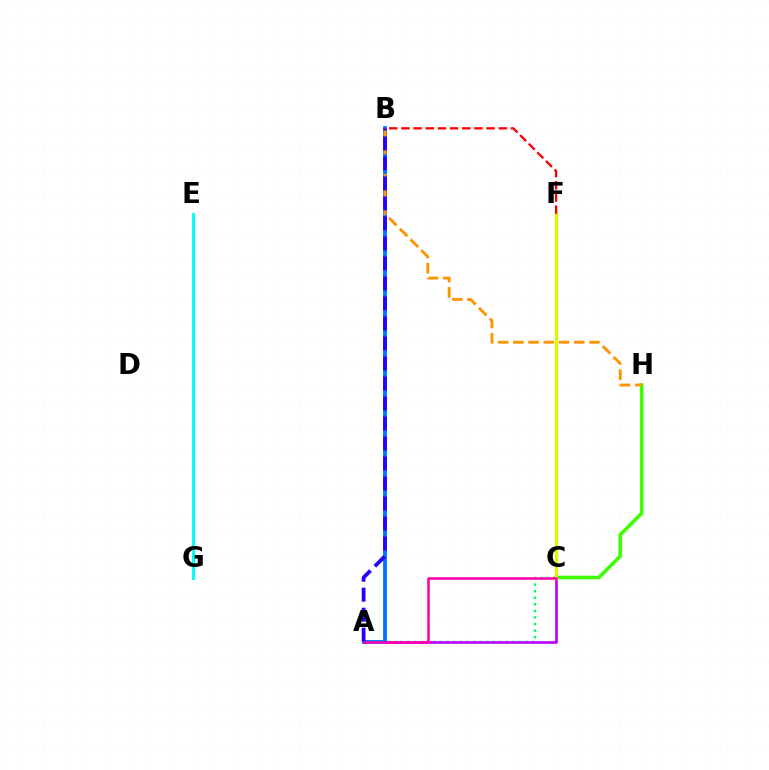{('C', 'H'): [{'color': '#3dff00', 'line_style': 'solid', 'thickness': 2.58}], ('A', 'C'): [{'color': '#00ff5c', 'line_style': 'dotted', 'thickness': 1.79}, {'color': '#b900ff', 'line_style': 'solid', 'thickness': 1.91}, {'color': '#ff00ac', 'line_style': 'solid', 'thickness': 1.85}], ('C', 'F'): [{'color': '#d1ff00', 'line_style': 'solid', 'thickness': 2.3}], ('A', 'B'): [{'color': '#0074ff', 'line_style': 'solid', 'thickness': 2.76}, {'color': '#2500ff', 'line_style': 'dashed', 'thickness': 2.72}], ('B', 'H'): [{'color': '#ff9400', 'line_style': 'dashed', 'thickness': 2.07}], ('E', 'G'): [{'color': '#00fff6', 'line_style': 'solid', 'thickness': 2.11}], ('B', 'F'): [{'color': '#ff0000', 'line_style': 'dashed', 'thickness': 1.65}]}